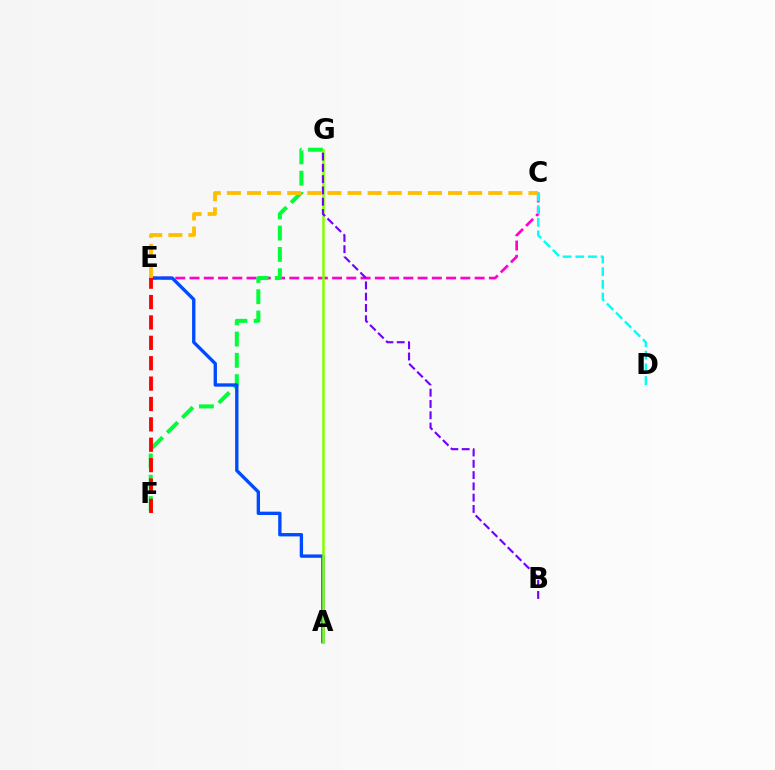{('C', 'E'): [{'color': '#ff00cf', 'line_style': 'dashed', 'thickness': 1.94}, {'color': '#ffbd00', 'line_style': 'dashed', 'thickness': 2.73}], ('F', 'G'): [{'color': '#00ff39', 'line_style': 'dashed', 'thickness': 2.89}], ('A', 'E'): [{'color': '#004bff', 'line_style': 'solid', 'thickness': 2.41}], ('C', 'D'): [{'color': '#00fff6', 'line_style': 'dashed', 'thickness': 1.72}], ('A', 'G'): [{'color': '#84ff00', 'line_style': 'solid', 'thickness': 1.83}], ('B', 'G'): [{'color': '#7200ff', 'line_style': 'dashed', 'thickness': 1.53}], ('E', 'F'): [{'color': '#ff0000', 'line_style': 'dashed', 'thickness': 2.77}]}